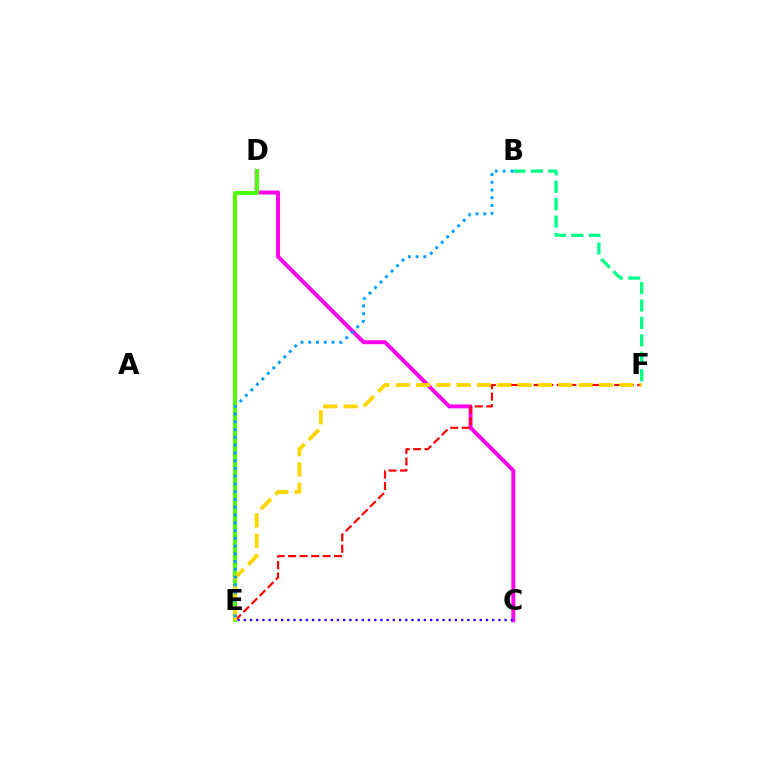{('C', 'D'): [{'color': '#ff00ed', 'line_style': 'solid', 'thickness': 2.84}], ('E', 'F'): [{'color': '#ff0000', 'line_style': 'dashed', 'thickness': 1.56}, {'color': '#ffd500', 'line_style': 'dashed', 'thickness': 2.76}], ('D', 'E'): [{'color': '#4fff00', 'line_style': 'solid', 'thickness': 2.89}], ('C', 'E'): [{'color': '#3700ff', 'line_style': 'dotted', 'thickness': 1.69}], ('B', 'F'): [{'color': '#00ff86', 'line_style': 'dashed', 'thickness': 2.37}], ('B', 'E'): [{'color': '#009eff', 'line_style': 'dotted', 'thickness': 2.11}]}